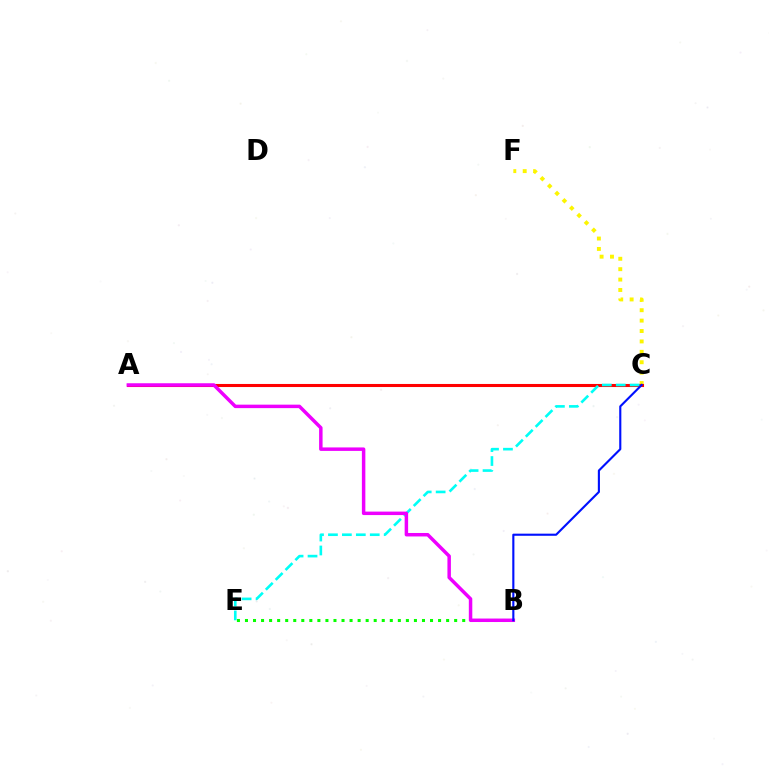{('B', 'E'): [{'color': '#08ff00', 'line_style': 'dotted', 'thickness': 2.19}], ('C', 'F'): [{'color': '#fcf500', 'line_style': 'dotted', 'thickness': 2.83}], ('A', 'C'): [{'color': '#ff0000', 'line_style': 'solid', 'thickness': 2.21}], ('C', 'E'): [{'color': '#00fff6', 'line_style': 'dashed', 'thickness': 1.89}], ('A', 'B'): [{'color': '#ee00ff', 'line_style': 'solid', 'thickness': 2.5}], ('B', 'C'): [{'color': '#0010ff', 'line_style': 'solid', 'thickness': 1.53}]}